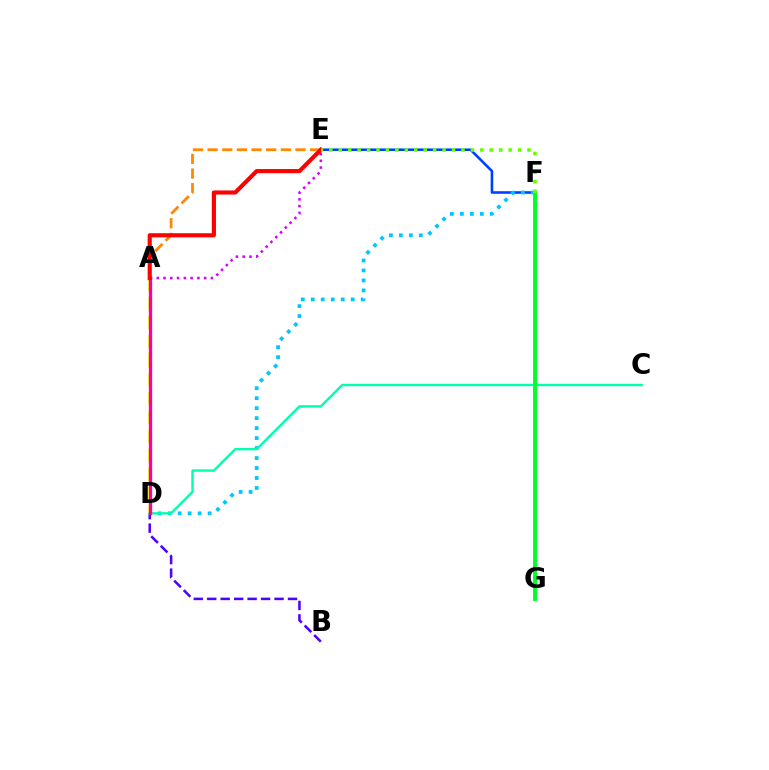{('E', 'F'): [{'color': '#003fff', 'line_style': 'solid', 'thickness': 1.85}, {'color': '#66ff00', 'line_style': 'dotted', 'thickness': 2.56}], ('D', 'F'): [{'color': '#00c7ff', 'line_style': 'dotted', 'thickness': 2.71}], ('A', 'E'): [{'color': '#ff8800', 'line_style': 'dashed', 'thickness': 1.99}, {'color': '#d600ff', 'line_style': 'dotted', 'thickness': 1.84}, {'color': '#ff0000', 'line_style': 'solid', 'thickness': 2.98}], ('B', 'D'): [{'color': '#4f00ff', 'line_style': 'dashed', 'thickness': 1.83}], ('A', 'D'): [{'color': '#eeff00', 'line_style': 'dashed', 'thickness': 2.58}, {'color': '#ff00a0', 'line_style': 'solid', 'thickness': 2.38}], ('C', 'D'): [{'color': '#00ffaf', 'line_style': 'solid', 'thickness': 1.72}], ('F', 'G'): [{'color': '#00ff27', 'line_style': 'solid', 'thickness': 2.82}]}